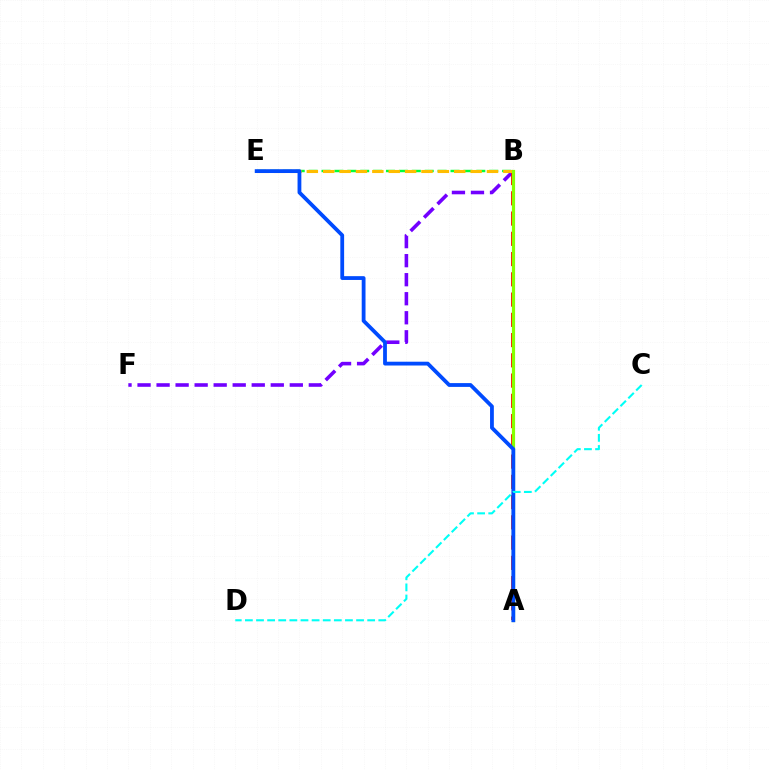{('A', 'B'): [{'color': '#ff00cf', 'line_style': 'dashed', 'thickness': 2.02}, {'color': '#ff0000', 'line_style': 'dashed', 'thickness': 2.75}, {'color': '#84ff00', 'line_style': 'solid', 'thickness': 2.29}], ('B', 'F'): [{'color': '#7200ff', 'line_style': 'dashed', 'thickness': 2.59}], ('B', 'E'): [{'color': '#00ff39', 'line_style': 'dashed', 'thickness': 1.75}, {'color': '#ffbd00', 'line_style': 'dashed', 'thickness': 2.22}], ('A', 'E'): [{'color': '#004bff', 'line_style': 'solid', 'thickness': 2.73}], ('C', 'D'): [{'color': '#00fff6', 'line_style': 'dashed', 'thickness': 1.51}]}